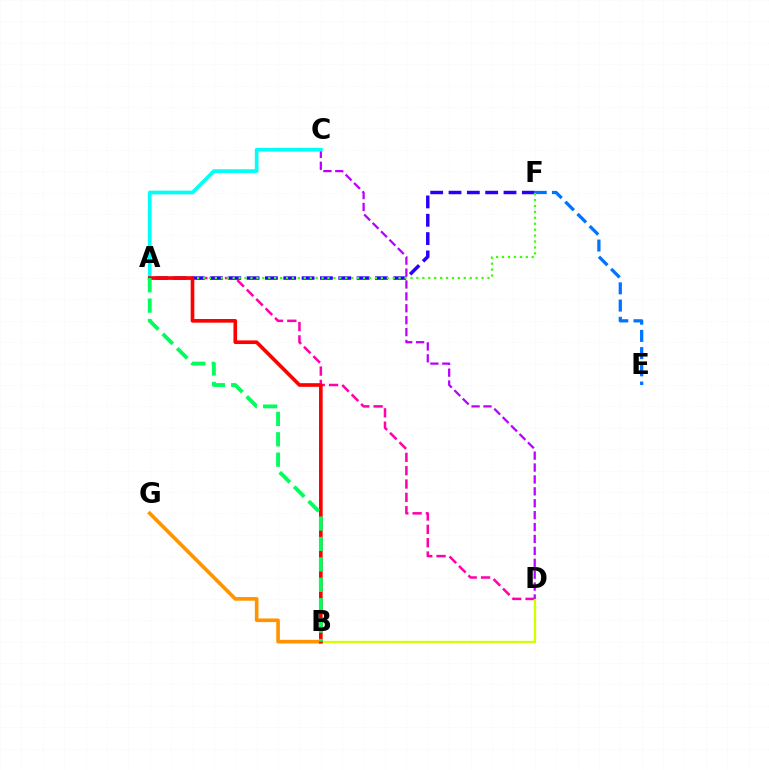{('A', 'D'): [{'color': '#ff00ac', 'line_style': 'dashed', 'thickness': 1.81}], ('B', 'D'): [{'color': '#d1ff00', 'line_style': 'solid', 'thickness': 1.67}], ('A', 'F'): [{'color': '#2500ff', 'line_style': 'dashed', 'thickness': 2.49}, {'color': '#3dff00', 'line_style': 'dotted', 'thickness': 1.61}], ('C', 'D'): [{'color': '#b900ff', 'line_style': 'dashed', 'thickness': 1.62}], ('A', 'C'): [{'color': '#00fff6', 'line_style': 'solid', 'thickness': 2.66}], ('E', 'F'): [{'color': '#0074ff', 'line_style': 'dashed', 'thickness': 2.34}], ('B', 'G'): [{'color': '#ff9400', 'line_style': 'solid', 'thickness': 2.62}], ('A', 'B'): [{'color': '#ff0000', 'line_style': 'solid', 'thickness': 2.63}, {'color': '#00ff5c', 'line_style': 'dashed', 'thickness': 2.77}]}